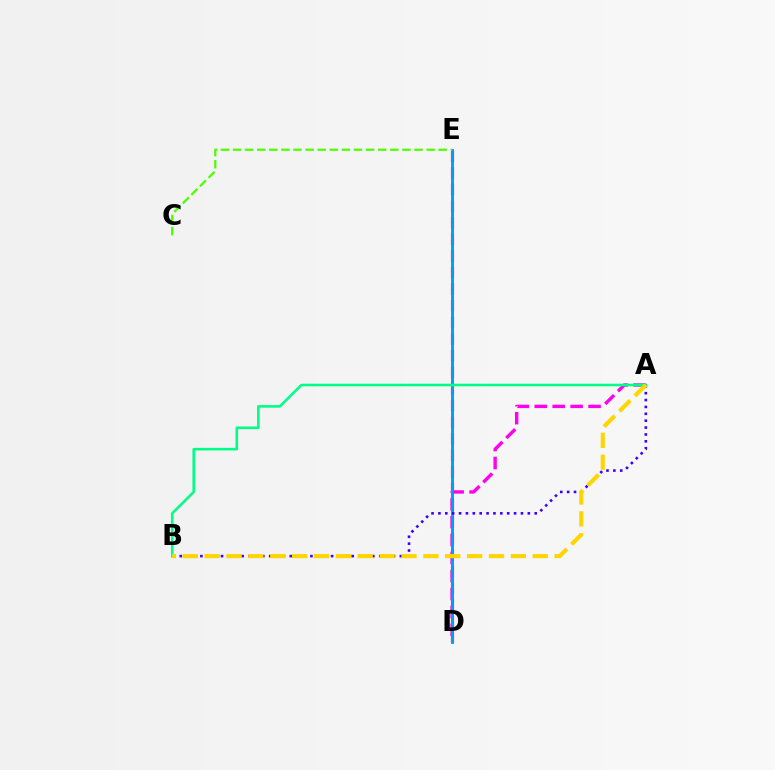{('A', 'D'): [{'color': '#ff00ed', 'line_style': 'dashed', 'thickness': 2.44}], ('D', 'E'): [{'color': '#ff0000', 'line_style': 'dashed', 'thickness': 2.26}, {'color': '#009eff', 'line_style': 'solid', 'thickness': 2.1}], ('C', 'E'): [{'color': '#4fff00', 'line_style': 'dashed', 'thickness': 1.64}], ('A', 'B'): [{'color': '#3700ff', 'line_style': 'dotted', 'thickness': 1.87}, {'color': '#00ff86', 'line_style': 'solid', 'thickness': 1.87}, {'color': '#ffd500', 'line_style': 'dashed', 'thickness': 2.97}]}